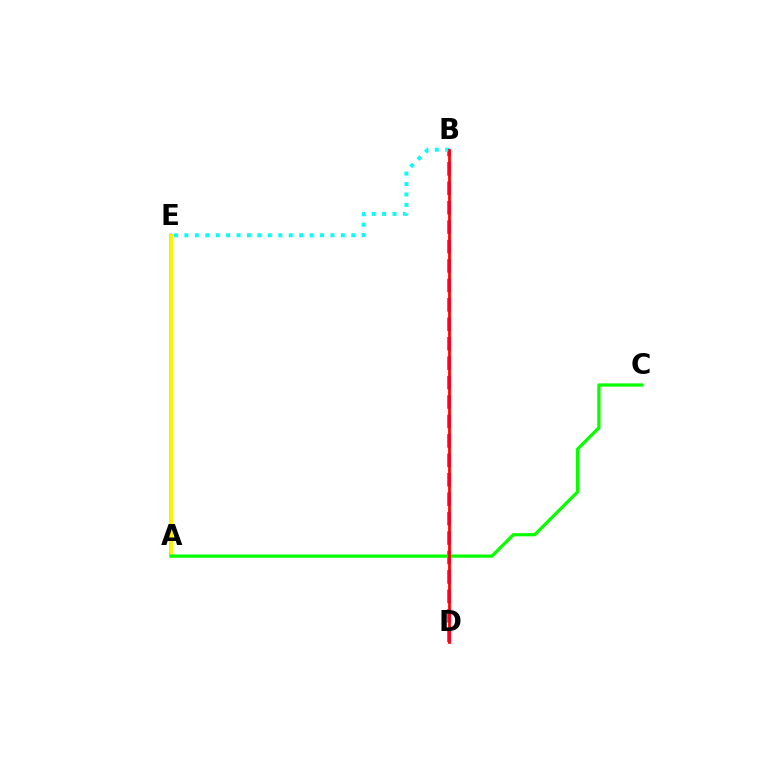{('A', 'E'): [{'color': '#0010ff', 'line_style': 'solid', 'thickness': 1.74}, {'color': '#fcf500', 'line_style': 'solid', 'thickness': 2.13}], ('B', 'D'): [{'color': '#ee00ff', 'line_style': 'dashed', 'thickness': 2.64}, {'color': '#ff0000', 'line_style': 'solid', 'thickness': 1.98}], ('A', 'C'): [{'color': '#08ff00', 'line_style': 'solid', 'thickness': 2.33}], ('B', 'E'): [{'color': '#00fff6', 'line_style': 'dotted', 'thickness': 2.83}]}